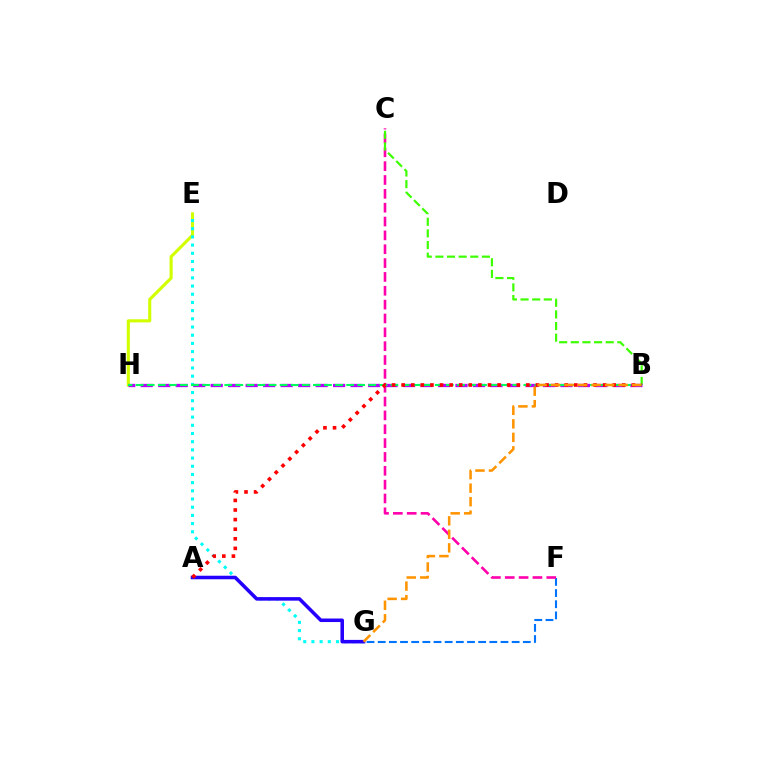{('F', 'G'): [{'color': '#0074ff', 'line_style': 'dashed', 'thickness': 1.52}], ('E', 'H'): [{'color': '#d1ff00', 'line_style': 'solid', 'thickness': 2.24}], ('E', 'G'): [{'color': '#00fff6', 'line_style': 'dotted', 'thickness': 2.23}], ('A', 'G'): [{'color': '#2500ff', 'line_style': 'solid', 'thickness': 2.55}], ('C', 'F'): [{'color': '#ff00ac', 'line_style': 'dashed', 'thickness': 1.88}], ('B', 'C'): [{'color': '#3dff00', 'line_style': 'dashed', 'thickness': 1.58}], ('B', 'H'): [{'color': '#b900ff', 'line_style': 'dashed', 'thickness': 2.38}, {'color': '#00ff5c', 'line_style': 'dashed', 'thickness': 1.5}], ('A', 'B'): [{'color': '#ff0000', 'line_style': 'dotted', 'thickness': 2.61}], ('B', 'G'): [{'color': '#ff9400', 'line_style': 'dashed', 'thickness': 1.84}]}